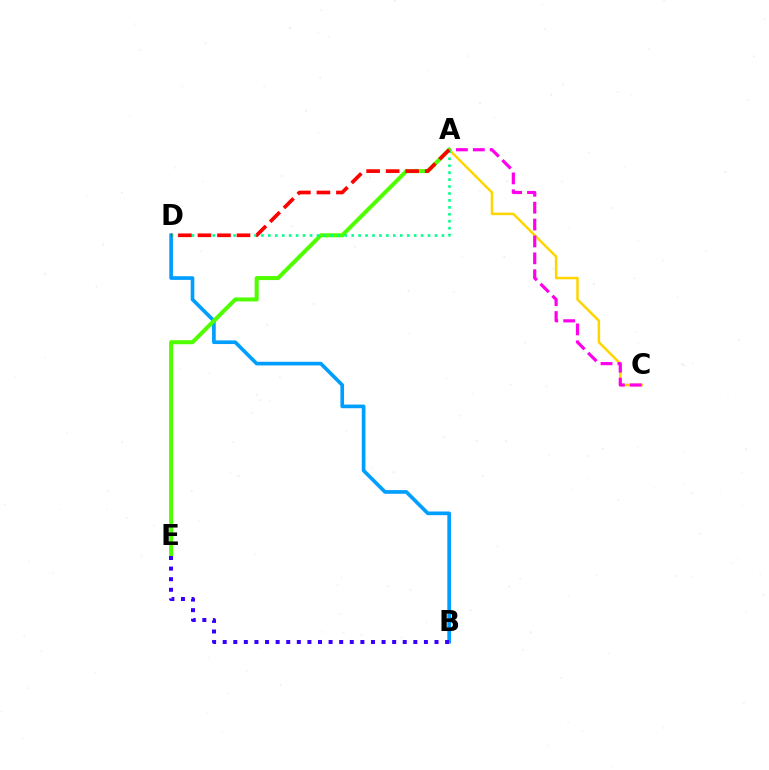{('A', 'C'): [{'color': '#ffd500', 'line_style': 'solid', 'thickness': 1.79}, {'color': '#ff00ed', 'line_style': 'dashed', 'thickness': 2.29}], ('B', 'D'): [{'color': '#009eff', 'line_style': 'solid', 'thickness': 2.63}], ('A', 'E'): [{'color': '#4fff00', 'line_style': 'solid', 'thickness': 2.89}], ('A', 'D'): [{'color': '#00ff86', 'line_style': 'dotted', 'thickness': 1.89}, {'color': '#ff0000', 'line_style': 'dashed', 'thickness': 2.65}], ('B', 'E'): [{'color': '#3700ff', 'line_style': 'dotted', 'thickness': 2.88}]}